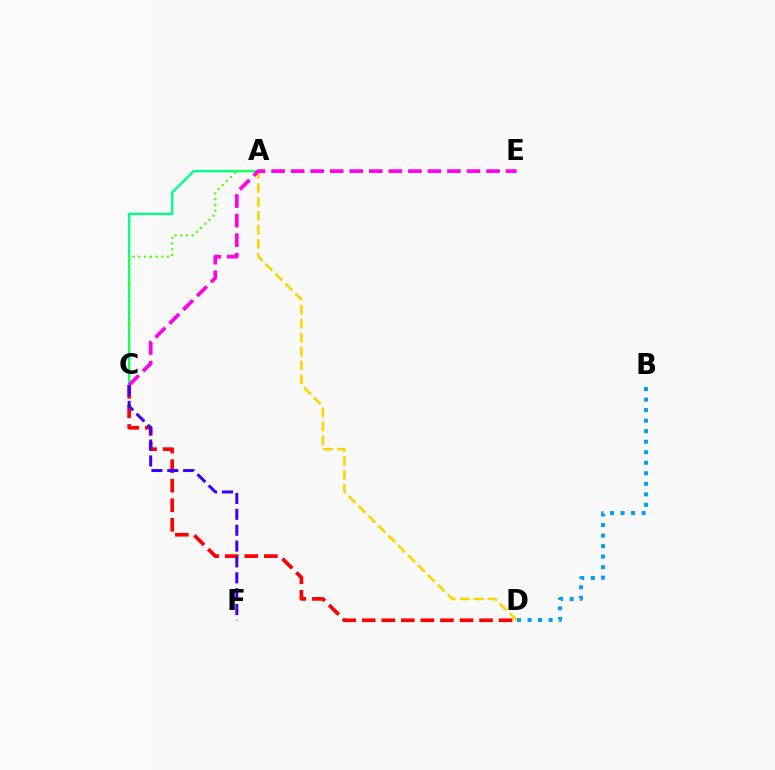{('A', 'C'): [{'color': '#00ff86', 'line_style': 'solid', 'thickness': 1.72}, {'color': '#4fff00', 'line_style': 'dotted', 'thickness': 1.56}], ('C', 'D'): [{'color': '#ff0000', 'line_style': 'dashed', 'thickness': 2.66}], ('C', 'F'): [{'color': '#3700ff', 'line_style': 'dashed', 'thickness': 2.16}], ('A', 'D'): [{'color': '#ffd500', 'line_style': 'dashed', 'thickness': 1.9}], ('B', 'D'): [{'color': '#009eff', 'line_style': 'dotted', 'thickness': 2.86}], ('C', 'E'): [{'color': '#ff00ed', 'line_style': 'dashed', 'thickness': 2.65}]}